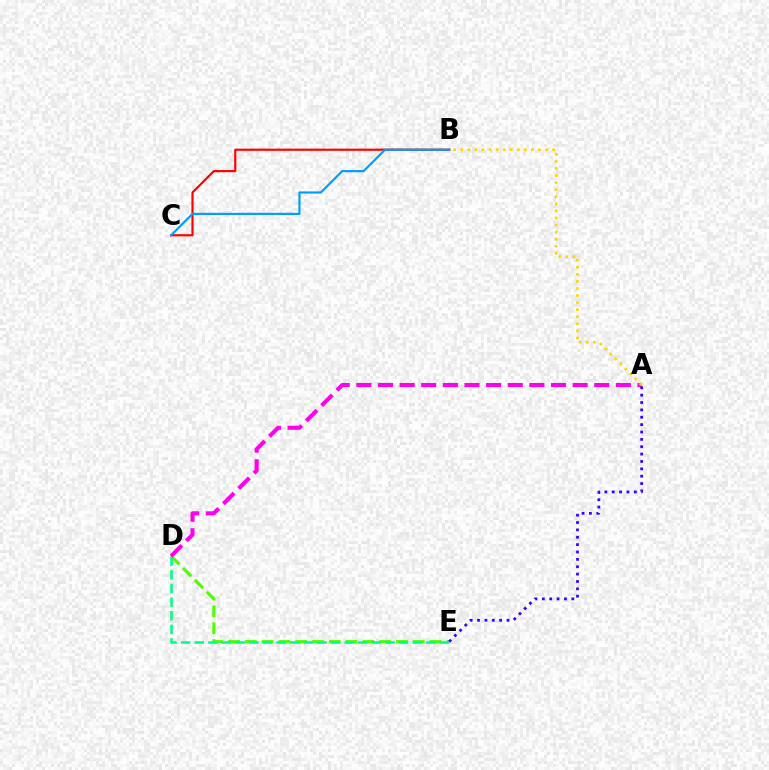{('B', 'C'): [{'color': '#ff0000', 'line_style': 'solid', 'thickness': 1.56}, {'color': '#009eff', 'line_style': 'solid', 'thickness': 1.56}], ('D', 'E'): [{'color': '#4fff00', 'line_style': 'dashed', 'thickness': 2.28}, {'color': '#00ff86', 'line_style': 'dashed', 'thickness': 1.85}], ('A', 'D'): [{'color': '#ff00ed', 'line_style': 'dashed', 'thickness': 2.94}], ('A', 'B'): [{'color': '#ffd500', 'line_style': 'dotted', 'thickness': 1.92}], ('A', 'E'): [{'color': '#3700ff', 'line_style': 'dotted', 'thickness': 2.0}]}